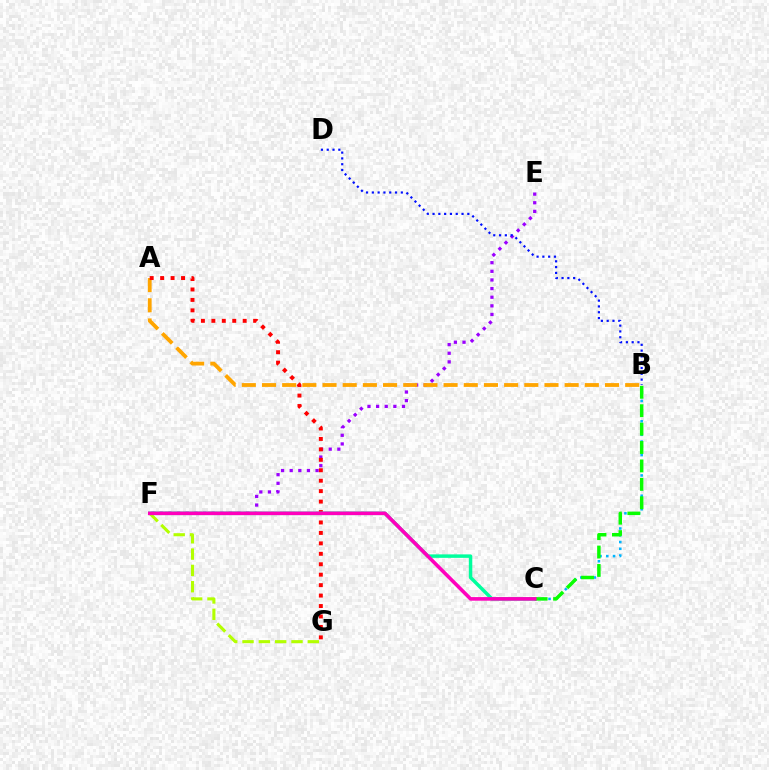{('E', 'F'): [{'color': '#9b00ff', 'line_style': 'dotted', 'thickness': 2.34}], ('B', 'C'): [{'color': '#00b5ff', 'line_style': 'dotted', 'thickness': 1.84}, {'color': '#08ff00', 'line_style': 'dashed', 'thickness': 2.5}], ('A', 'B'): [{'color': '#ffa500', 'line_style': 'dashed', 'thickness': 2.74}], ('A', 'G'): [{'color': '#ff0000', 'line_style': 'dotted', 'thickness': 2.84}], ('F', 'G'): [{'color': '#b3ff00', 'line_style': 'dashed', 'thickness': 2.22}], ('C', 'F'): [{'color': '#00ff9d', 'line_style': 'solid', 'thickness': 2.5}, {'color': '#ff00bd', 'line_style': 'solid', 'thickness': 2.59}], ('B', 'D'): [{'color': '#0010ff', 'line_style': 'dotted', 'thickness': 1.58}]}